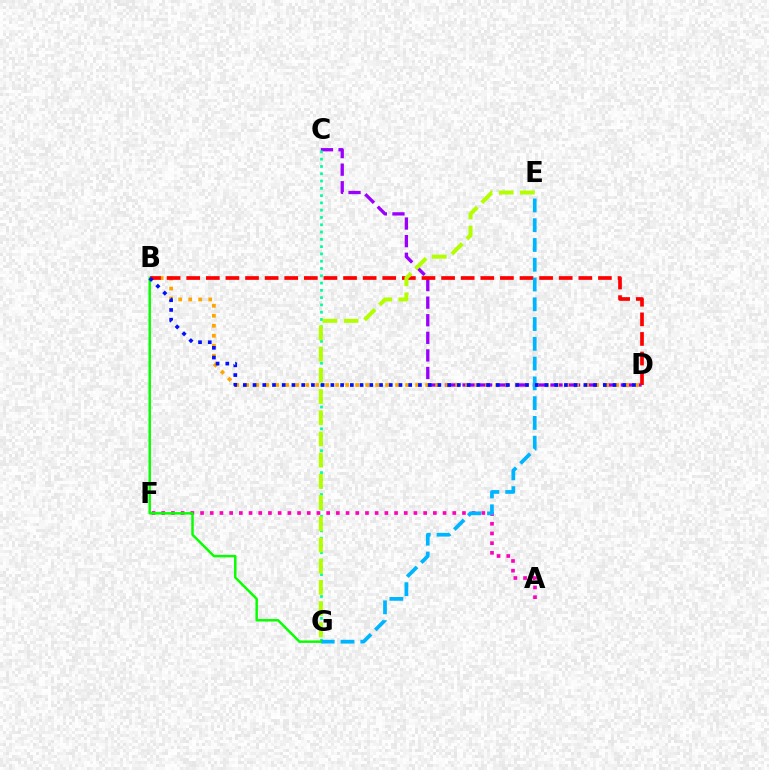{('C', 'D'): [{'color': '#9b00ff', 'line_style': 'dashed', 'thickness': 2.39}], ('C', 'G'): [{'color': '#00ff9d', 'line_style': 'dotted', 'thickness': 1.98}], ('B', 'D'): [{'color': '#ffa500', 'line_style': 'dotted', 'thickness': 2.72}, {'color': '#ff0000', 'line_style': 'dashed', 'thickness': 2.66}, {'color': '#0010ff', 'line_style': 'dotted', 'thickness': 2.64}], ('A', 'F'): [{'color': '#ff00bd', 'line_style': 'dotted', 'thickness': 2.64}], ('E', 'G'): [{'color': '#00b5ff', 'line_style': 'dashed', 'thickness': 2.69}, {'color': '#b3ff00', 'line_style': 'dashed', 'thickness': 2.88}], ('B', 'G'): [{'color': '#08ff00', 'line_style': 'solid', 'thickness': 1.77}]}